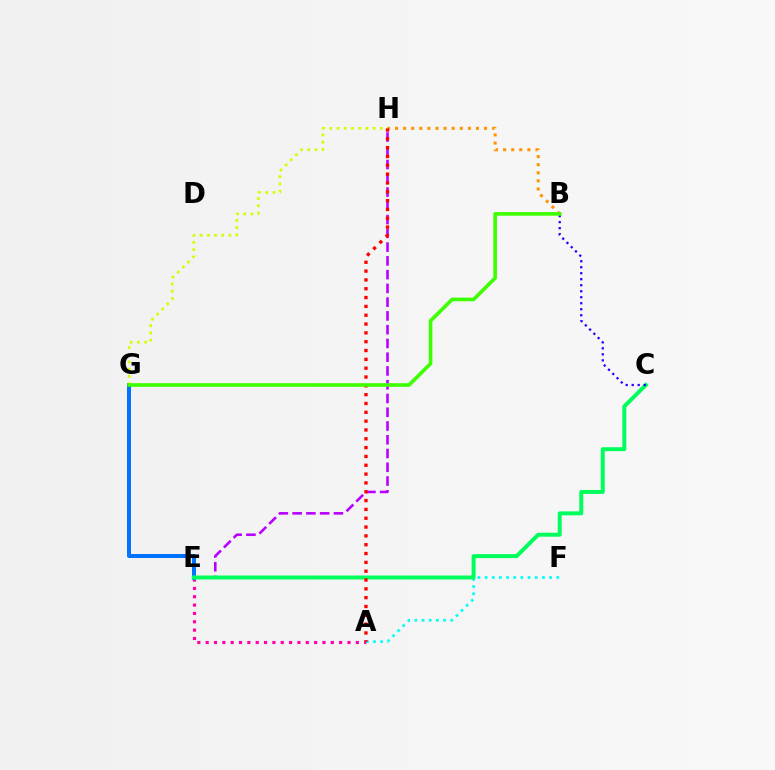{('A', 'E'): [{'color': '#ff00ac', 'line_style': 'dotted', 'thickness': 2.27}], ('E', 'H'): [{'color': '#b900ff', 'line_style': 'dashed', 'thickness': 1.87}], ('B', 'H'): [{'color': '#ff9400', 'line_style': 'dotted', 'thickness': 2.2}], ('E', 'G'): [{'color': '#0074ff', 'line_style': 'solid', 'thickness': 2.88}], ('A', 'F'): [{'color': '#00fff6', 'line_style': 'dotted', 'thickness': 1.95}], ('C', 'E'): [{'color': '#00ff5c', 'line_style': 'solid', 'thickness': 2.86}], ('A', 'H'): [{'color': '#ff0000', 'line_style': 'dotted', 'thickness': 2.4}], ('B', 'C'): [{'color': '#2500ff', 'line_style': 'dotted', 'thickness': 1.63}], ('G', 'H'): [{'color': '#d1ff00', 'line_style': 'dotted', 'thickness': 1.96}], ('B', 'G'): [{'color': '#3dff00', 'line_style': 'solid', 'thickness': 2.61}]}